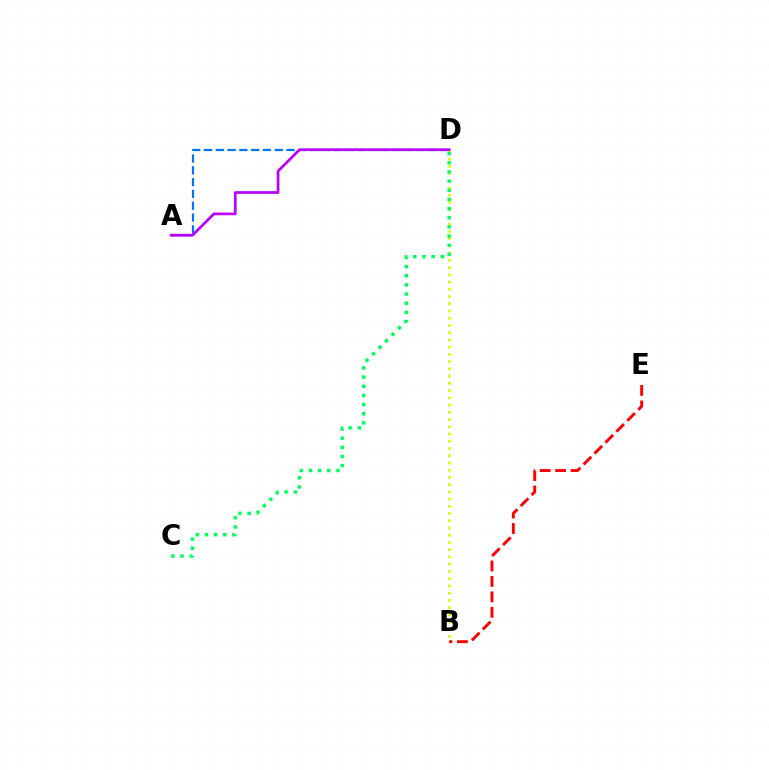{('B', 'D'): [{'color': '#d1ff00', 'line_style': 'dotted', 'thickness': 1.97}], ('C', 'D'): [{'color': '#00ff5c', 'line_style': 'dotted', 'thickness': 2.49}], ('A', 'D'): [{'color': '#0074ff', 'line_style': 'dashed', 'thickness': 1.6}, {'color': '#b900ff', 'line_style': 'solid', 'thickness': 1.96}], ('B', 'E'): [{'color': '#ff0000', 'line_style': 'dashed', 'thickness': 2.1}]}